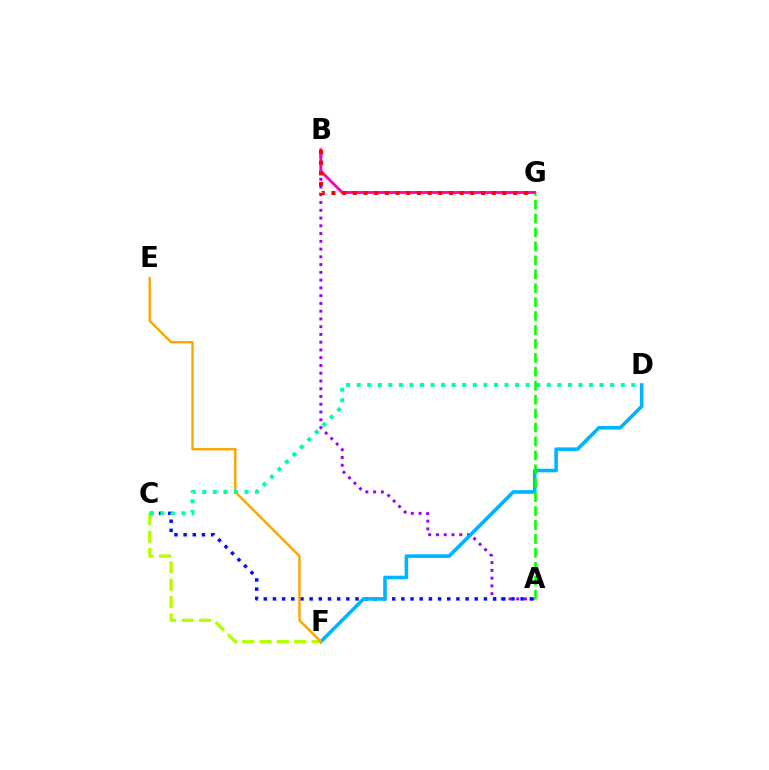{('A', 'B'): [{'color': '#9b00ff', 'line_style': 'dotted', 'thickness': 2.11}], ('A', 'C'): [{'color': '#0010ff', 'line_style': 'dotted', 'thickness': 2.49}], ('B', 'G'): [{'color': '#ff00bd', 'line_style': 'solid', 'thickness': 2.06}, {'color': '#ff0000', 'line_style': 'dotted', 'thickness': 2.9}], ('D', 'F'): [{'color': '#00b5ff', 'line_style': 'solid', 'thickness': 2.59}], ('C', 'F'): [{'color': '#b3ff00', 'line_style': 'dashed', 'thickness': 2.36}], ('E', 'F'): [{'color': '#ffa500', 'line_style': 'solid', 'thickness': 1.72}], ('C', 'D'): [{'color': '#00ff9d', 'line_style': 'dotted', 'thickness': 2.87}], ('A', 'G'): [{'color': '#08ff00', 'line_style': 'dashed', 'thickness': 1.89}]}